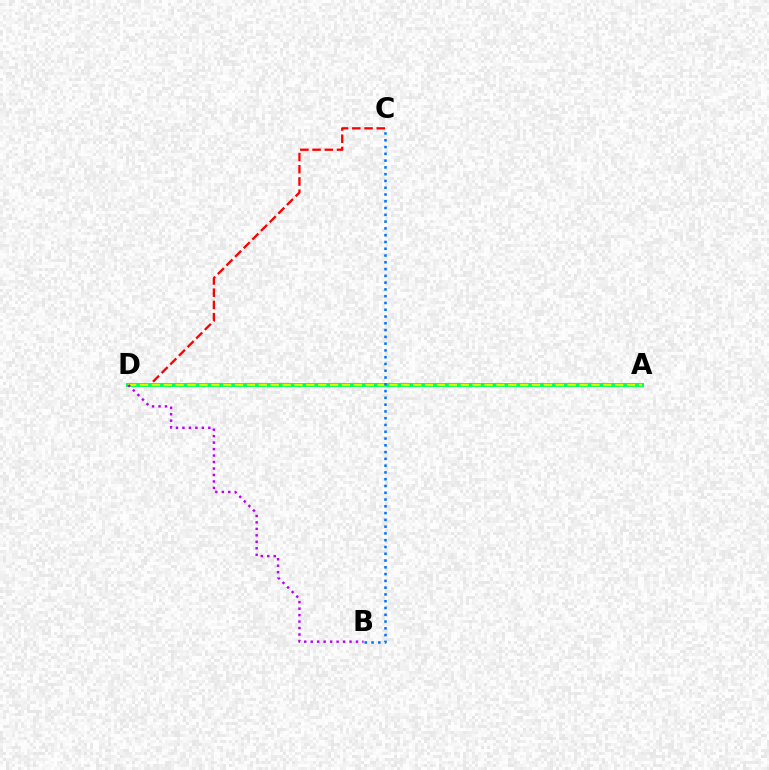{('C', 'D'): [{'color': '#ff0000', 'line_style': 'dashed', 'thickness': 1.66}], ('A', 'D'): [{'color': '#00ff5c', 'line_style': 'solid', 'thickness': 2.85}, {'color': '#d1ff00', 'line_style': 'dashed', 'thickness': 1.61}], ('B', 'C'): [{'color': '#0074ff', 'line_style': 'dotted', 'thickness': 1.84}], ('B', 'D'): [{'color': '#b900ff', 'line_style': 'dotted', 'thickness': 1.76}]}